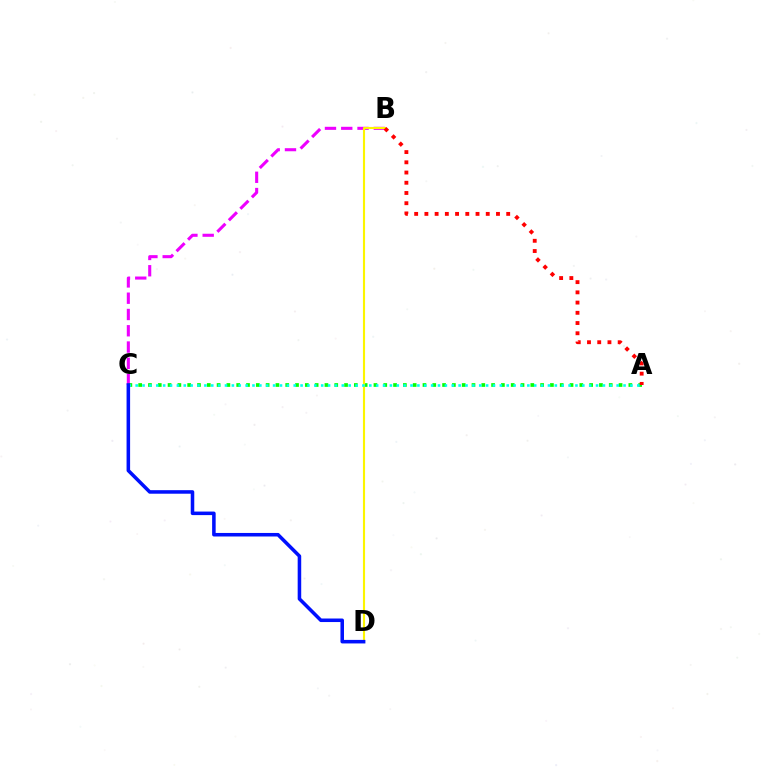{('B', 'C'): [{'color': '#ee00ff', 'line_style': 'dashed', 'thickness': 2.21}], ('A', 'C'): [{'color': '#08ff00', 'line_style': 'dotted', 'thickness': 2.66}, {'color': '#00fff6', 'line_style': 'dotted', 'thickness': 1.87}], ('B', 'D'): [{'color': '#fcf500', 'line_style': 'solid', 'thickness': 1.52}], ('A', 'B'): [{'color': '#ff0000', 'line_style': 'dotted', 'thickness': 2.78}], ('C', 'D'): [{'color': '#0010ff', 'line_style': 'solid', 'thickness': 2.55}]}